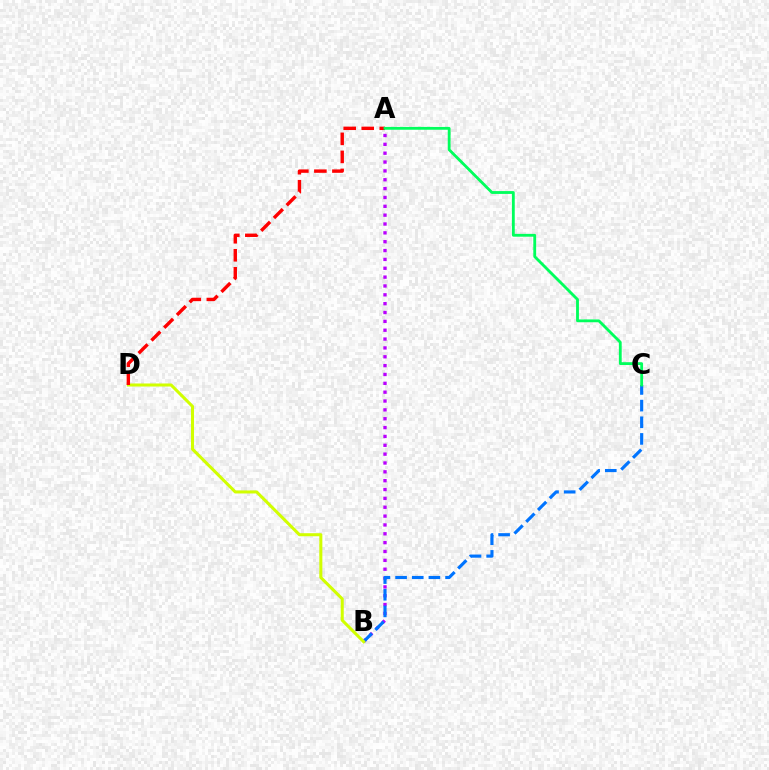{('A', 'B'): [{'color': '#b900ff', 'line_style': 'dotted', 'thickness': 2.4}], ('B', 'C'): [{'color': '#0074ff', 'line_style': 'dashed', 'thickness': 2.26}], ('B', 'D'): [{'color': '#d1ff00', 'line_style': 'solid', 'thickness': 2.19}], ('A', 'D'): [{'color': '#ff0000', 'line_style': 'dashed', 'thickness': 2.45}], ('A', 'C'): [{'color': '#00ff5c', 'line_style': 'solid', 'thickness': 2.04}]}